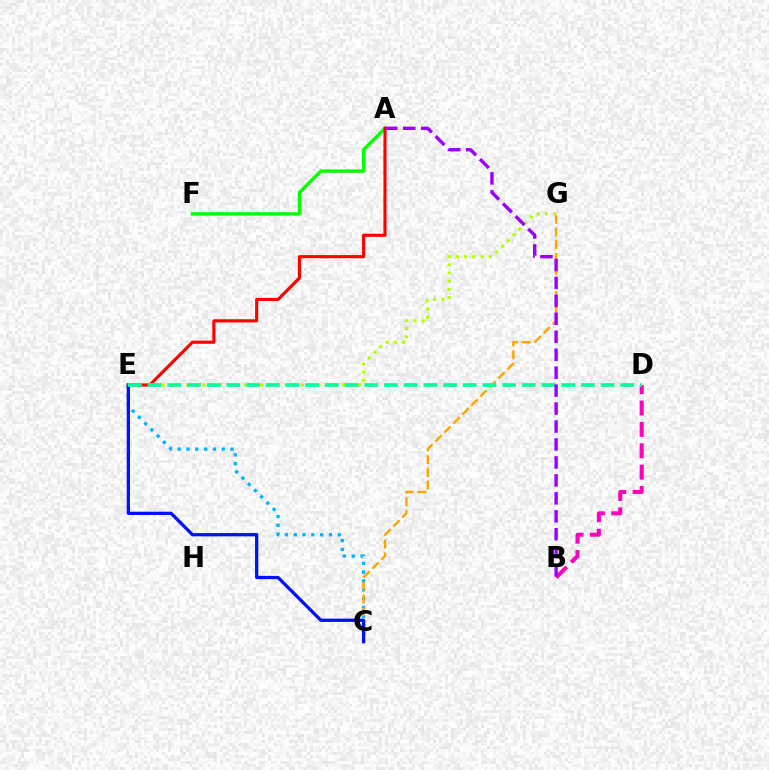{('C', 'E'): [{'color': '#00b5ff', 'line_style': 'dotted', 'thickness': 2.4}, {'color': '#0010ff', 'line_style': 'solid', 'thickness': 2.35}], ('C', 'G'): [{'color': '#ffa500', 'line_style': 'dashed', 'thickness': 1.73}], ('A', 'F'): [{'color': '#08ff00', 'line_style': 'solid', 'thickness': 2.45}], ('E', 'G'): [{'color': '#b3ff00', 'line_style': 'dotted', 'thickness': 2.23}], ('A', 'E'): [{'color': '#ff0000', 'line_style': 'solid', 'thickness': 2.26}], ('B', 'D'): [{'color': '#ff00bd', 'line_style': 'dashed', 'thickness': 2.9}], ('D', 'E'): [{'color': '#00ff9d', 'line_style': 'dashed', 'thickness': 2.68}], ('A', 'B'): [{'color': '#9b00ff', 'line_style': 'dashed', 'thickness': 2.44}]}